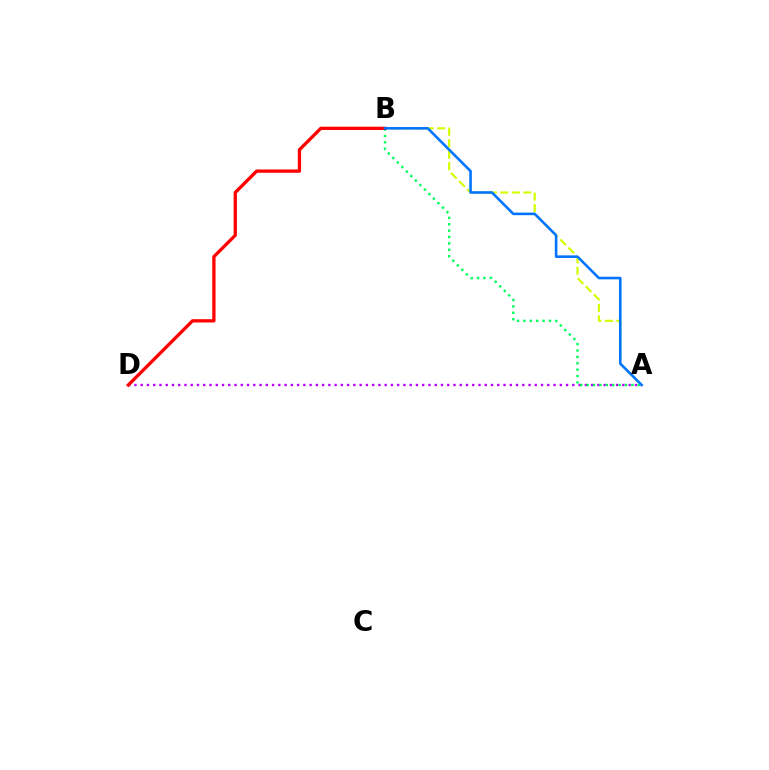{('A', 'D'): [{'color': '#b900ff', 'line_style': 'dotted', 'thickness': 1.7}], ('A', 'B'): [{'color': '#d1ff00', 'line_style': 'dashed', 'thickness': 1.56}, {'color': '#00ff5c', 'line_style': 'dotted', 'thickness': 1.73}, {'color': '#0074ff', 'line_style': 'solid', 'thickness': 1.86}], ('B', 'D'): [{'color': '#ff0000', 'line_style': 'solid', 'thickness': 2.37}]}